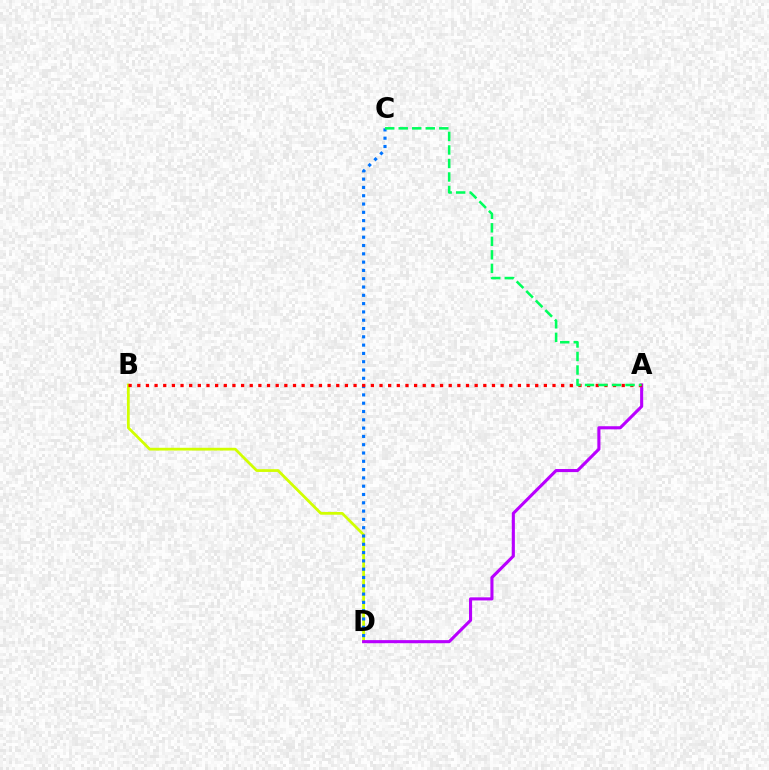{('B', 'D'): [{'color': '#d1ff00', 'line_style': 'solid', 'thickness': 1.99}], ('A', 'D'): [{'color': '#b900ff', 'line_style': 'solid', 'thickness': 2.22}], ('C', 'D'): [{'color': '#0074ff', 'line_style': 'dotted', 'thickness': 2.25}], ('A', 'B'): [{'color': '#ff0000', 'line_style': 'dotted', 'thickness': 2.35}], ('A', 'C'): [{'color': '#00ff5c', 'line_style': 'dashed', 'thickness': 1.84}]}